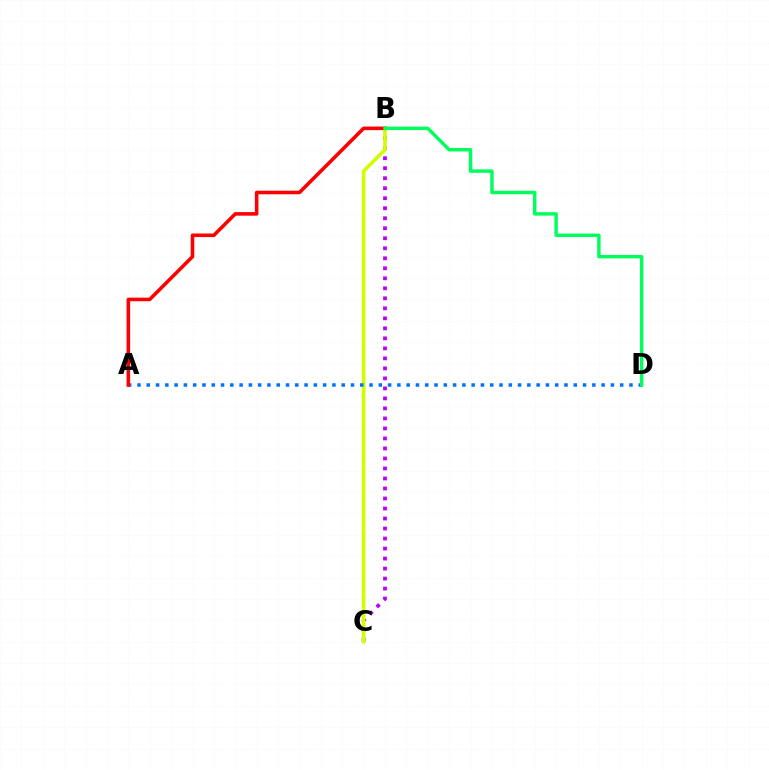{('B', 'C'): [{'color': '#b900ff', 'line_style': 'dotted', 'thickness': 2.72}, {'color': '#d1ff00', 'line_style': 'solid', 'thickness': 2.62}], ('A', 'D'): [{'color': '#0074ff', 'line_style': 'dotted', 'thickness': 2.52}], ('A', 'B'): [{'color': '#ff0000', 'line_style': 'solid', 'thickness': 2.57}], ('B', 'D'): [{'color': '#00ff5c', 'line_style': 'solid', 'thickness': 2.47}]}